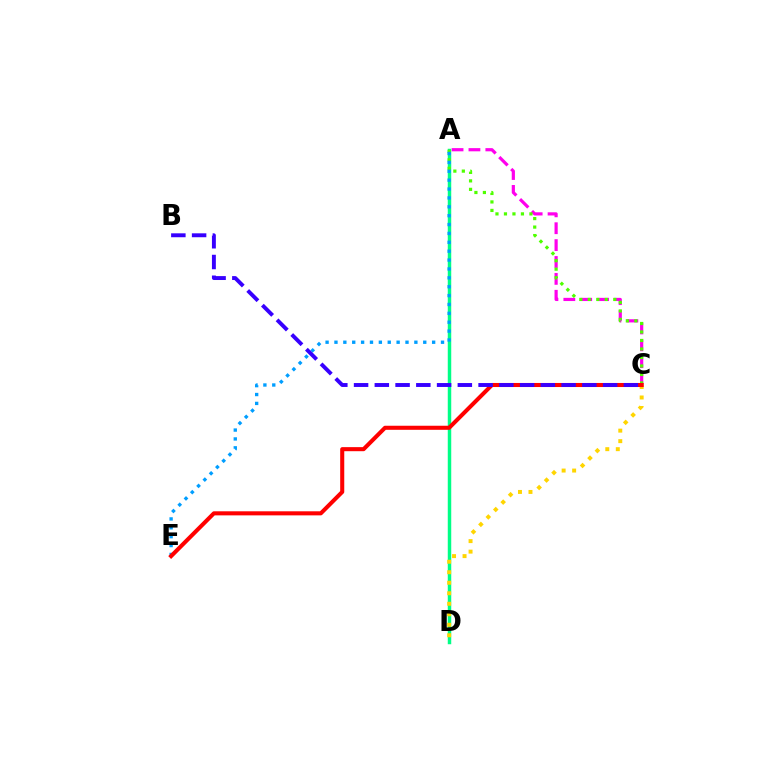{('A', 'C'): [{'color': '#ff00ed', 'line_style': 'dashed', 'thickness': 2.29}, {'color': '#4fff00', 'line_style': 'dotted', 'thickness': 2.31}], ('A', 'D'): [{'color': '#00ff86', 'line_style': 'solid', 'thickness': 2.5}], ('A', 'E'): [{'color': '#009eff', 'line_style': 'dotted', 'thickness': 2.41}], ('C', 'D'): [{'color': '#ffd500', 'line_style': 'dotted', 'thickness': 2.85}], ('C', 'E'): [{'color': '#ff0000', 'line_style': 'solid', 'thickness': 2.93}], ('B', 'C'): [{'color': '#3700ff', 'line_style': 'dashed', 'thickness': 2.82}]}